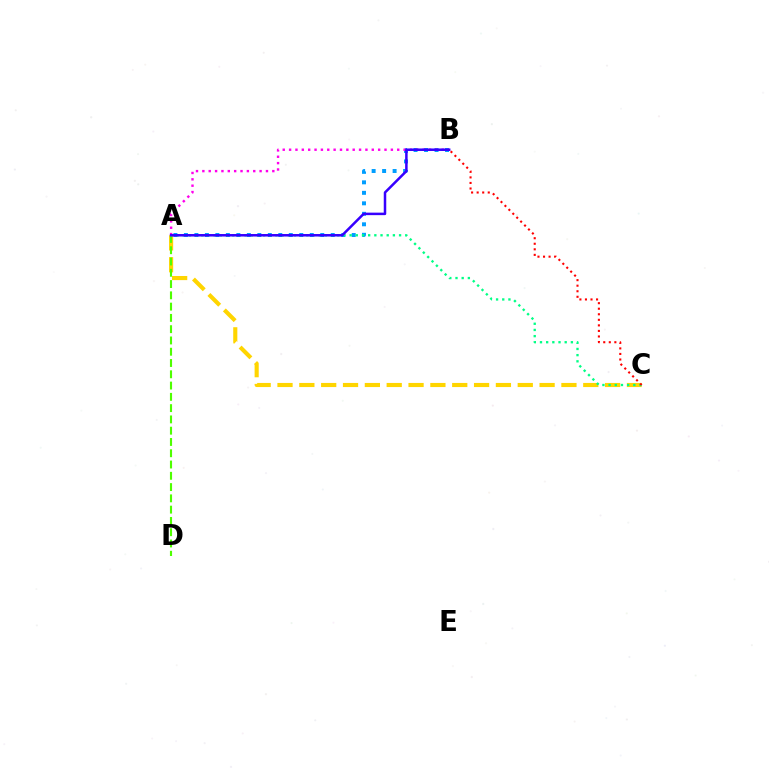{('A', 'C'): [{'color': '#ffd500', 'line_style': 'dashed', 'thickness': 2.97}, {'color': '#00ff86', 'line_style': 'dotted', 'thickness': 1.68}], ('A', 'B'): [{'color': '#009eff', 'line_style': 'dotted', 'thickness': 2.85}, {'color': '#ff00ed', 'line_style': 'dotted', 'thickness': 1.73}, {'color': '#3700ff', 'line_style': 'solid', 'thickness': 1.8}], ('A', 'D'): [{'color': '#4fff00', 'line_style': 'dashed', 'thickness': 1.53}], ('B', 'C'): [{'color': '#ff0000', 'line_style': 'dotted', 'thickness': 1.51}]}